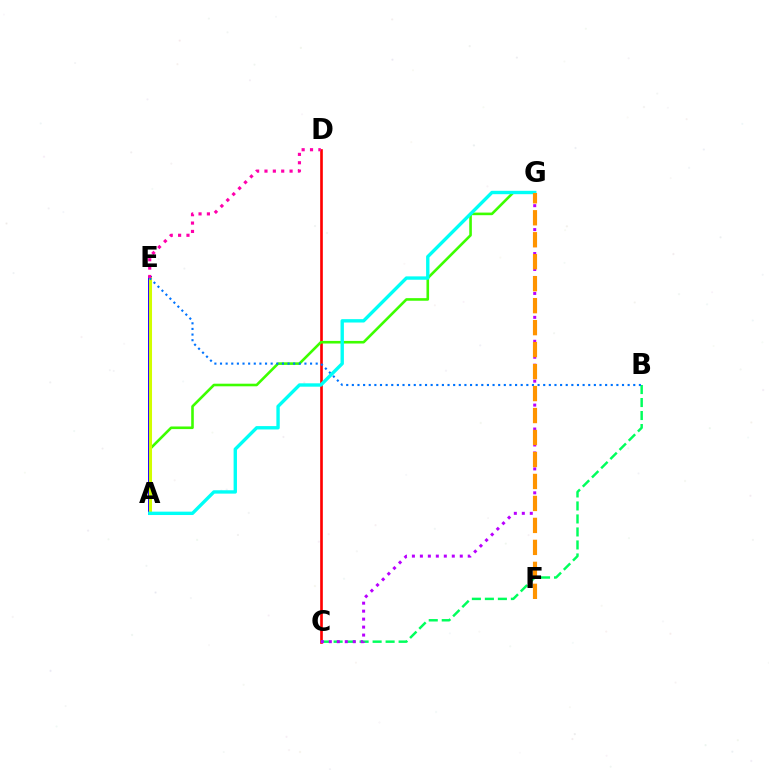{('C', 'D'): [{'color': '#ff0000', 'line_style': 'solid', 'thickness': 1.9}], ('B', 'C'): [{'color': '#00ff5c', 'line_style': 'dashed', 'thickness': 1.77}], ('A', 'G'): [{'color': '#3dff00', 'line_style': 'solid', 'thickness': 1.88}, {'color': '#00fff6', 'line_style': 'solid', 'thickness': 2.43}], ('A', 'E'): [{'color': '#2500ff', 'line_style': 'solid', 'thickness': 2.84}, {'color': '#d1ff00', 'line_style': 'solid', 'thickness': 2.19}], ('C', 'G'): [{'color': '#b900ff', 'line_style': 'dotted', 'thickness': 2.17}], ('B', 'E'): [{'color': '#0074ff', 'line_style': 'dotted', 'thickness': 1.53}], ('F', 'G'): [{'color': '#ff9400', 'line_style': 'dashed', 'thickness': 2.99}], ('D', 'E'): [{'color': '#ff00ac', 'line_style': 'dotted', 'thickness': 2.27}]}